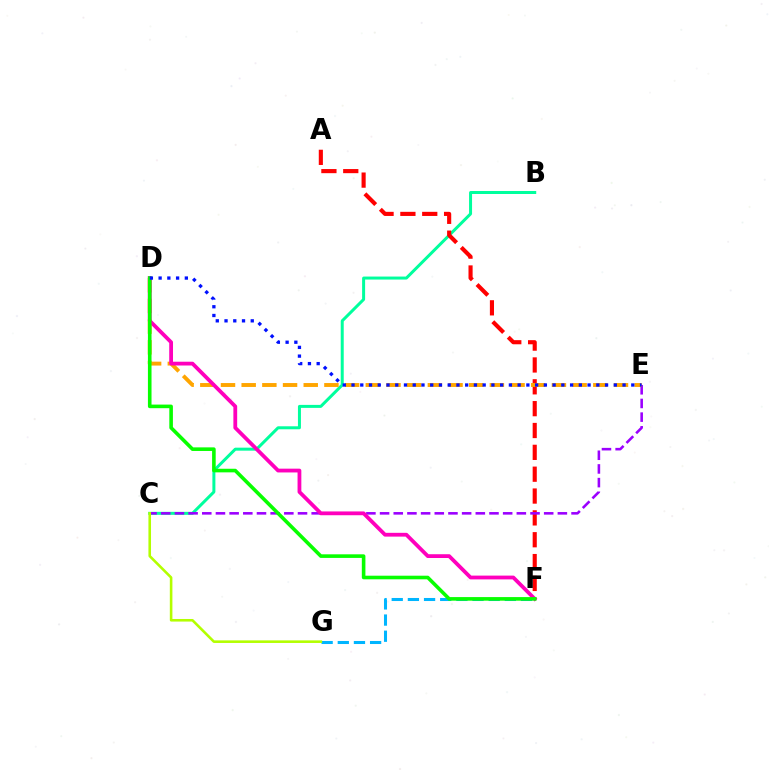{('B', 'C'): [{'color': '#00ff9d', 'line_style': 'solid', 'thickness': 2.16}], ('A', 'F'): [{'color': '#ff0000', 'line_style': 'dashed', 'thickness': 2.97}], ('C', 'E'): [{'color': '#9b00ff', 'line_style': 'dashed', 'thickness': 1.86}], ('D', 'E'): [{'color': '#ffa500', 'line_style': 'dashed', 'thickness': 2.81}, {'color': '#0010ff', 'line_style': 'dotted', 'thickness': 2.38}], ('F', 'G'): [{'color': '#00b5ff', 'line_style': 'dashed', 'thickness': 2.2}], ('D', 'F'): [{'color': '#ff00bd', 'line_style': 'solid', 'thickness': 2.73}, {'color': '#08ff00', 'line_style': 'solid', 'thickness': 2.59}], ('C', 'G'): [{'color': '#b3ff00', 'line_style': 'solid', 'thickness': 1.86}]}